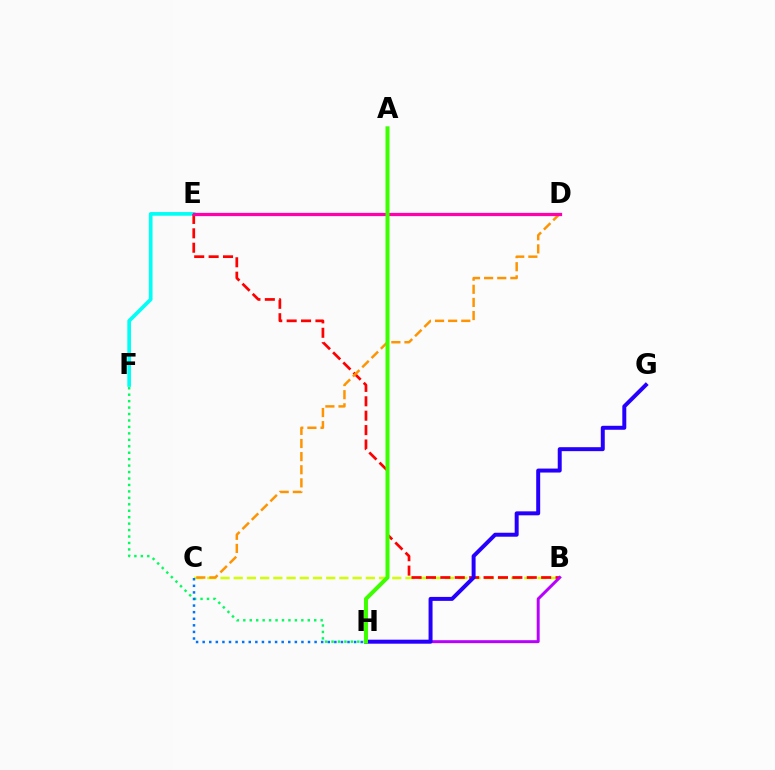{('B', 'C'): [{'color': '#d1ff00', 'line_style': 'dashed', 'thickness': 1.79}], ('F', 'H'): [{'color': '#00ff5c', 'line_style': 'dotted', 'thickness': 1.75}], ('E', 'F'): [{'color': '#00fff6', 'line_style': 'solid', 'thickness': 2.65}], ('C', 'H'): [{'color': '#0074ff', 'line_style': 'dotted', 'thickness': 1.79}], ('B', 'E'): [{'color': '#ff0000', 'line_style': 'dashed', 'thickness': 1.96}], ('B', 'H'): [{'color': '#b900ff', 'line_style': 'solid', 'thickness': 2.13}], ('G', 'H'): [{'color': '#2500ff', 'line_style': 'solid', 'thickness': 2.86}], ('C', 'D'): [{'color': '#ff9400', 'line_style': 'dashed', 'thickness': 1.78}], ('D', 'E'): [{'color': '#ff00ac', 'line_style': 'solid', 'thickness': 2.34}], ('A', 'H'): [{'color': '#3dff00', 'line_style': 'solid', 'thickness': 2.89}]}